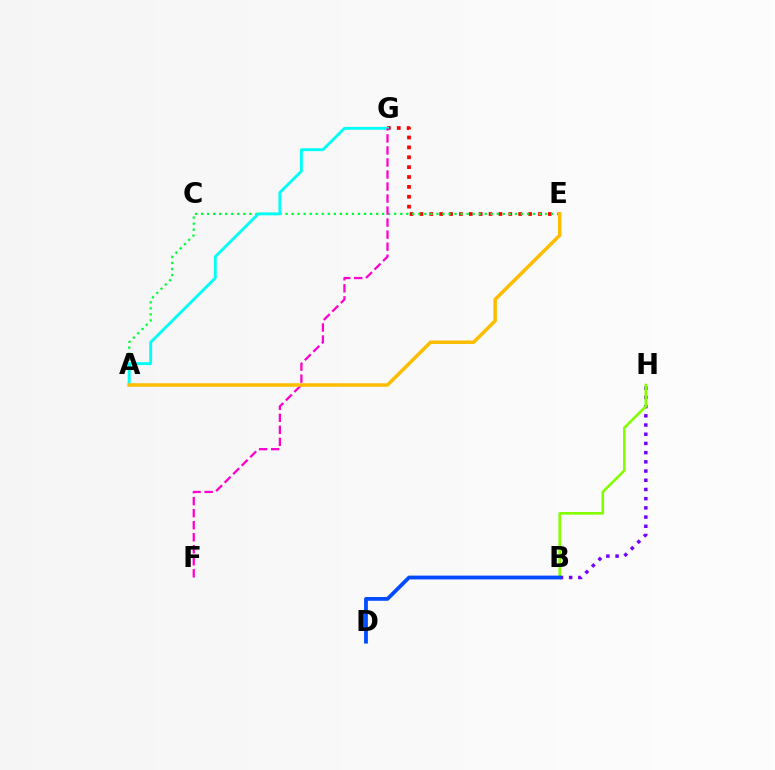{('E', 'G'): [{'color': '#ff0000', 'line_style': 'dotted', 'thickness': 2.68}], ('A', 'E'): [{'color': '#00ff39', 'line_style': 'dotted', 'thickness': 1.64}, {'color': '#ffbd00', 'line_style': 'solid', 'thickness': 2.53}], ('B', 'H'): [{'color': '#7200ff', 'line_style': 'dotted', 'thickness': 2.5}, {'color': '#84ff00', 'line_style': 'solid', 'thickness': 1.9}], ('A', 'G'): [{'color': '#00fff6', 'line_style': 'solid', 'thickness': 2.06}], ('B', 'D'): [{'color': '#004bff', 'line_style': 'solid', 'thickness': 2.72}], ('F', 'G'): [{'color': '#ff00cf', 'line_style': 'dashed', 'thickness': 1.63}]}